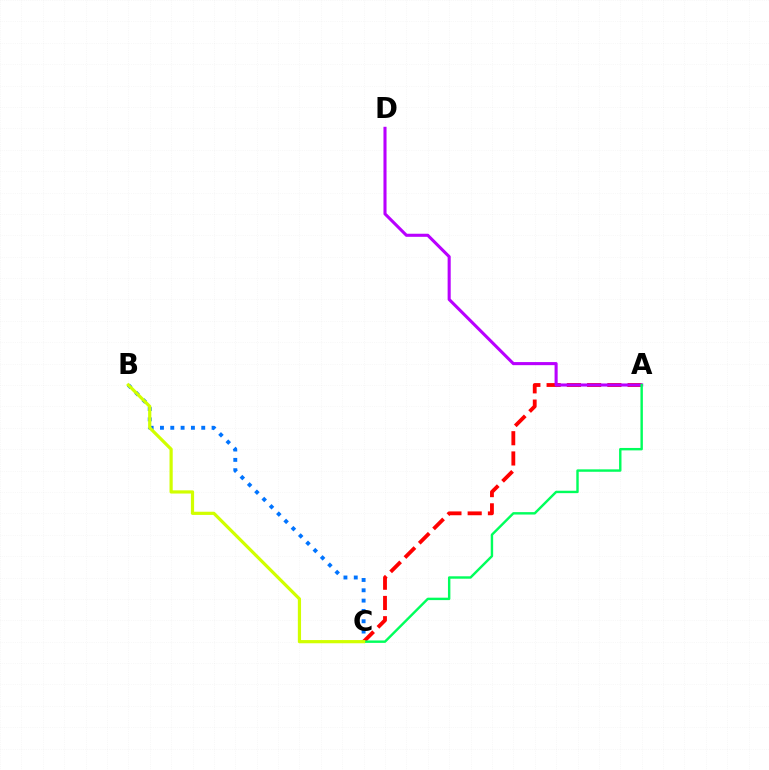{('B', 'C'): [{'color': '#0074ff', 'line_style': 'dotted', 'thickness': 2.8}, {'color': '#d1ff00', 'line_style': 'solid', 'thickness': 2.31}], ('A', 'C'): [{'color': '#ff0000', 'line_style': 'dashed', 'thickness': 2.75}, {'color': '#00ff5c', 'line_style': 'solid', 'thickness': 1.74}], ('A', 'D'): [{'color': '#b900ff', 'line_style': 'solid', 'thickness': 2.22}]}